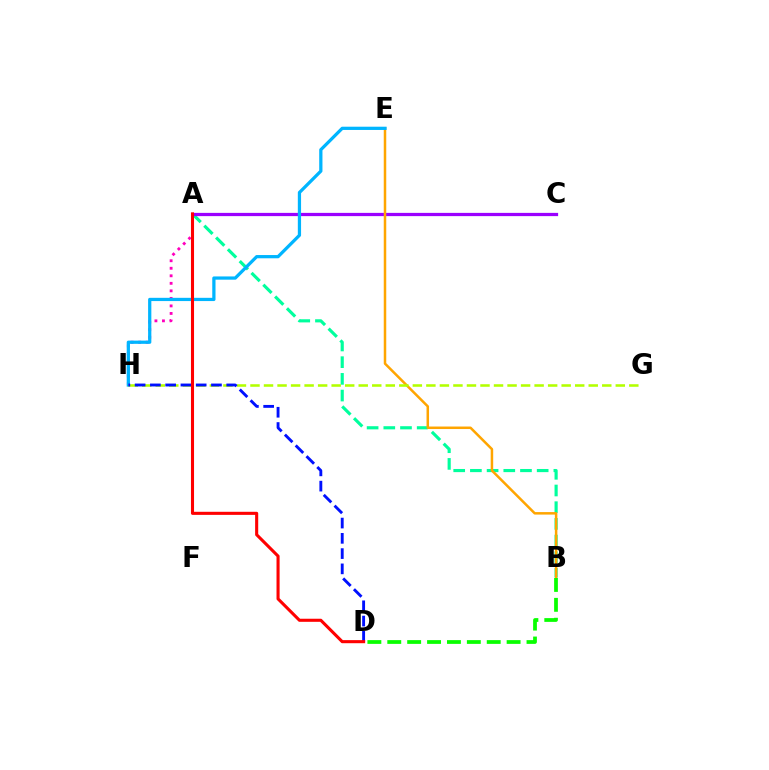{('A', 'H'): [{'color': '#ff00bd', 'line_style': 'dotted', 'thickness': 2.05}], ('A', 'B'): [{'color': '#00ff9d', 'line_style': 'dashed', 'thickness': 2.27}], ('A', 'C'): [{'color': '#9b00ff', 'line_style': 'solid', 'thickness': 2.33}], ('B', 'E'): [{'color': '#ffa500', 'line_style': 'solid', 'thickness': 1.8}], ('E', 'H'): [{'color': '#00b5ff', 'line_style': 'solid', 'thickness': 2.34}], ('G', 'H'): [{'color': '#b3ff00', 'line_style': 'dashed', 'thickness': 1.84}], ('D', 'H'): [{'color': '#0010ff', 'line_style': 'dashed', 'thickness': 2.07}], ('A', 'D'): [{'color': '#ff0000', 'line_style': 'solid', 'thickness': 2.22}], ('B', 'D'): [{'color': '#08ff00', 'line_style': 'dashed', 'thickness': 2.7}]}